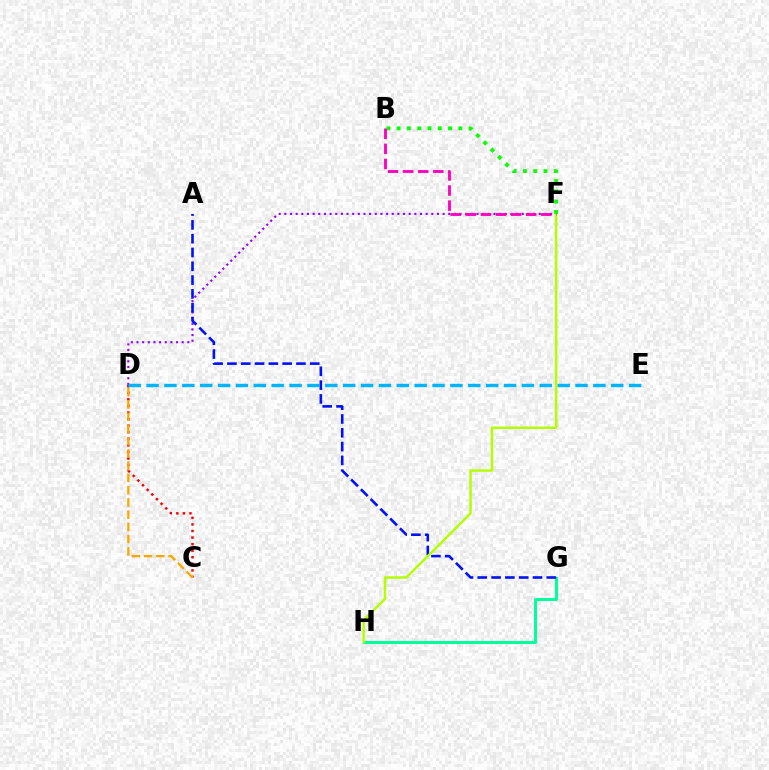{('D', 'F'): [{'color': '#9b00ff', 'line_style': 'dotted', 'thickness': 1.54}], ('C', 'D'): [{'color': '#ff0000', 'line_style': 'dotted', 'thickness': 1.78}, {'color': '#ffa500', 'line_style': 'dashed', 'thickness': 1.66}], ('G', 'H'): [{'color': '#00ff9d', 'line_style': 'solid', 'thickness': 2.14}], ('A', 'G'): [{'color': '#0010ff', 'line_style': 'dashed', 'thickness': 1.88}], ('D', 'E'): [{'color': '#00b5ff', 'line_style': 'dashed', 'thickness': 2.43}], ('F', 'H'): [{'color': '#b3ff00', 'line_style': 'solid', 'thickness': 1.78}], ('B', 'F'): [{'color': '#08ff00', 'line_style': 'dotted', 'thickness': 2.8}, {'color': '#ff00bd', 'line_style': 'dashed', 'thickness': 2.05}]}